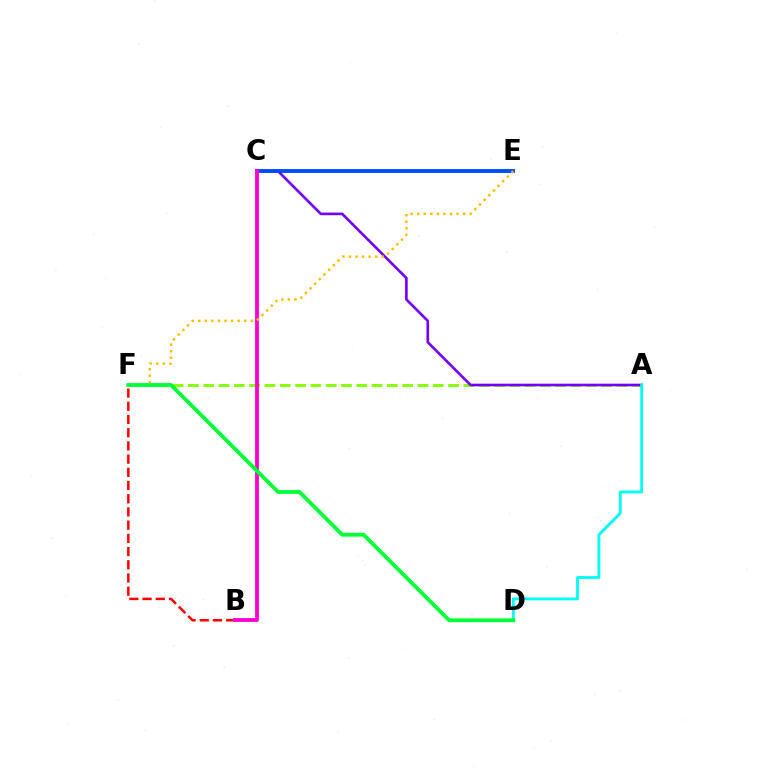{('B', 'F'): [{'color': '#ff0000', 'line_style': 'dashed', 'thickness': 1.79}], ('A', 'F'): [{'color': '#84ff00', 'line_style': 'dashed', 'thickness': 2.08}], ('A', 'C'): [{'color': '#7200ff', 'line_style': 'solid', 'thickness': 1.91}], ('C', 'E'): [{'color': '#004bff', 'line_style': 'solid', 'thickness': 2.81}], ('B', 'C'): [{'color': '#ff00cf', 'line_style': 'solid', 'thickness': 2.74}], ('E', 'F'): [{'color': '#ffbd00', 'line_style': 'dotted', 'thickness': 1.78}], ('A', 'D'): [{'color': '#00fff6', 'line_style': 'solid', 'thickness': 2.05}], ('D', 'F'): [{'color': '#00ff39', 'line_style': 'solid', 'thickness': 2.76}]}